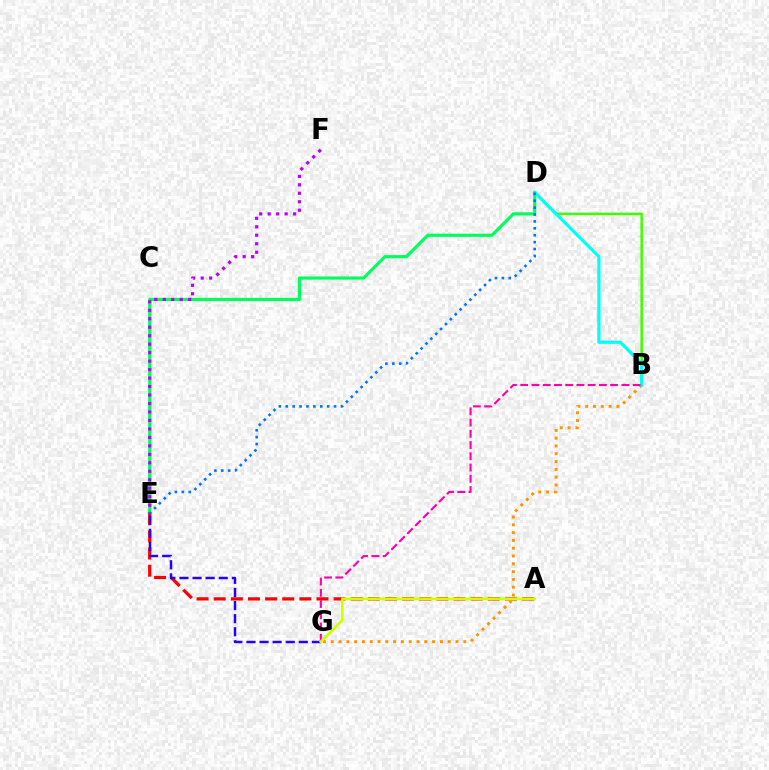{('D', 'E'): [{'color': '#00ff5c', 'line_style': 'solid', 'thickness': 2.28}, {'color': '#0074ff', 'line_style': 'dotted', 'thickness': 1.88}], ('A', 'E'): [{'color': '#ff0000', 'line_style': 'dashed', 'thickness': 2.33}], ('B', 'G'): [{'color': '#ff9400', 'line_style': 'dotted', 'thickness': 2.12}, {'color': '#ff00ac', 'line_style': 'dashed', 'thickness': 1.53}], ('B', 'D'): [{'color': '#3dff00', 'line_style': 'solid', 'thickness': 1.79}, {'color': '#00fff6', 'line_style': 'solid', 'thickness': 2.29}], ('E', 'F'): [{'color': '#b900ff', 'line_style': 'dotted', 'thickness': 2.3}], ('E', 'G'): [{'color': '#2500ff', 'line_style': 'dashed', 'thickness': 1.78}], ('A', 'G'): [{'color': '#d1ff00', 'line_style': 'solid', 'thickness': 1.96}]}